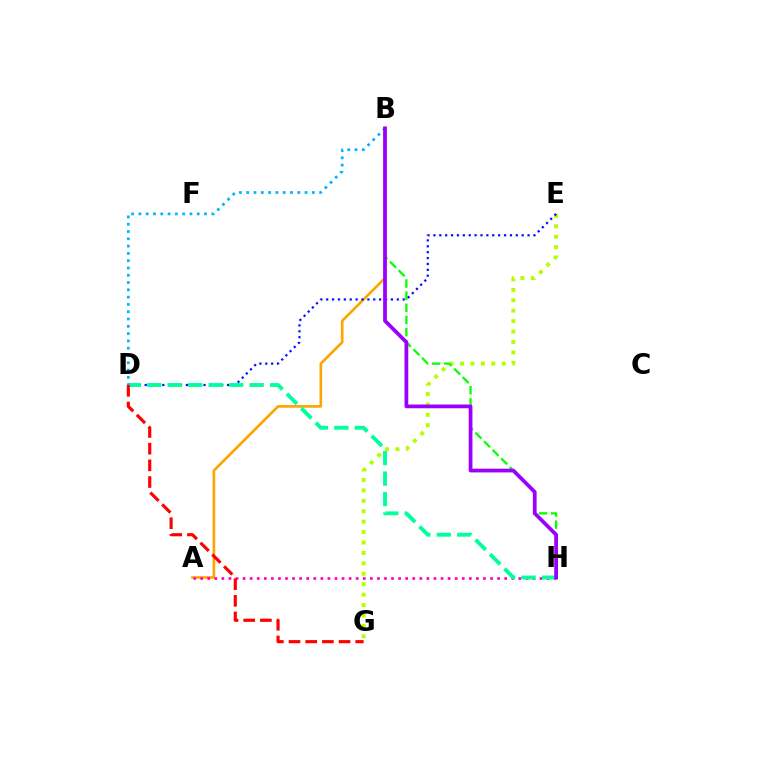{('A', 'B'): [{'color': '#ffa500', 'line_style': 'solid', 'thickness': 1.91}], ('A', 'H'): [{'color': '#ff00bd', 'line_style': 'dotted', 'thickness': 1.92}], ('E', 'G'): [{'color': '#b3ff00', 'line_style': 'dotted', 'thickness': 2.83}], ('B', 'H'): [{'color': '#08ff00', 'line_style': 'dashed', 'thickness': 1.65}, {'color': '#9b00ff', 'line_style': 'solid', 'thickness': 2.7}], ('D', 'E'): [{'color': '#0010ff', 'line_style': 'dotted', 'thickness': 1.6}], ('D', 'H'): [{'color': '#00ff9d', 'line_style': 'dashed', 'thickness': 2.78}], ('B', 'D'): [{'color': '#00b5ff', 'line_style': 'dotted', 'thickness': 1.98}], ('D', 'G'): [{'color': '#ff0000', 'line_style': 'dashed', 'thickness': 2.27}]}